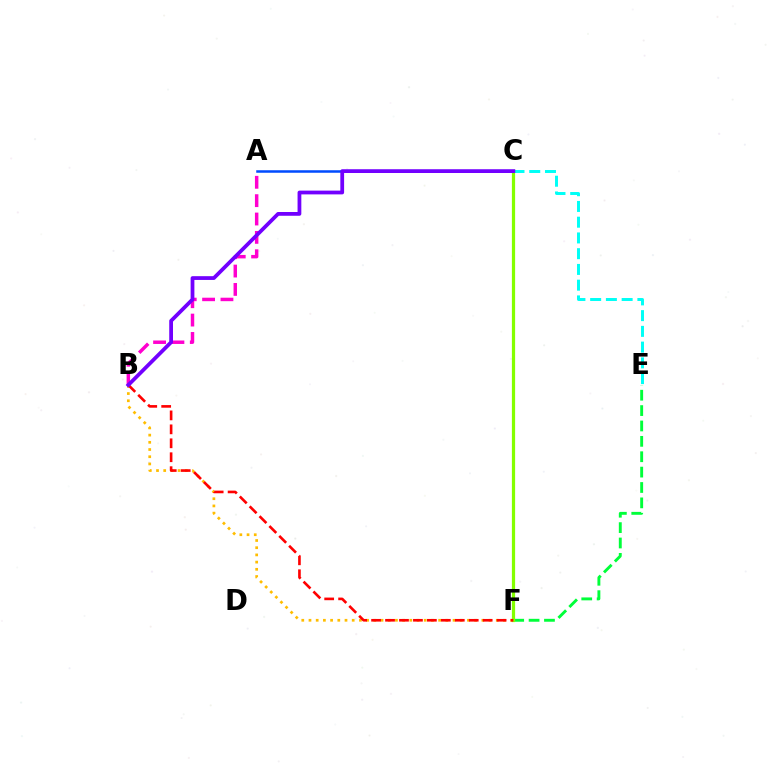{('A', 'B'): [{'color': '#ff00cf', 'line_style': 'dashed', 'thickness': 2.49}], ('E', 'F'): [{'color': '#00ff39', 'line_style': 'dashed', 'thickness': 2.09}], ('B', 'F'): [{'color': '#ffbd00', 'line_style': 'dotted', 'thickness': 1.96}, {'color': '#ff0000', 'line_style': 'dashed', 'thickness': 1.89}], ('A', 'C'): [{'color': '#004bff', 'line_style': 'solid', 'thickness': 1.81}], ('C', 'E'): [{'color': '#00fff6', 'line_style': 'dashed', 'thickness': 2.14}], ('C', 'F'): [{'color': '#84ff00', 'line_style': 'solid', 'thickness': 2.32}], ('B', 'C'): [{'color': '#7200ff', 'line_style': 'solid', 'thickness': 2.71}]}